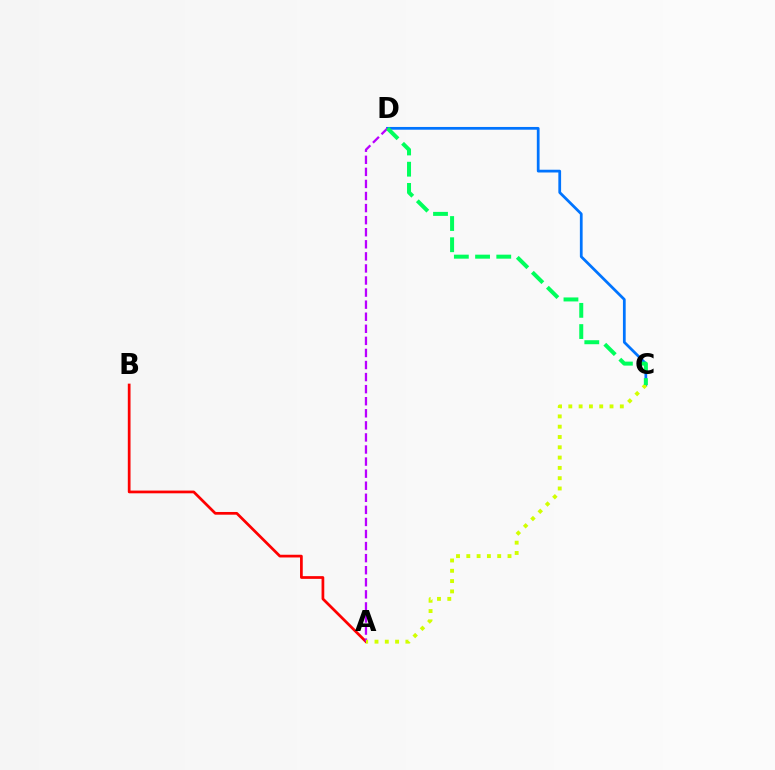{('A', 'B'): [{'color': '#ff0000', 'line_style': 'solid', 'thickness': 1.96}], ('C', 'D'): [{'color': '#0074ff', 'line_style': 'solid', 'thickness': 1.98}, {'color': '#00ff5c', 'line_style': 'dashed', 'thickness': 2.88}], ('A', 'D'): [{'color': '#b900ff', 'line_style': 'dashed', 'thickness': 1.64}], ('A', 'C'): [{'color': '#d1ff00', 'line_style': 'dotted', 'thickness': 2.8}]}